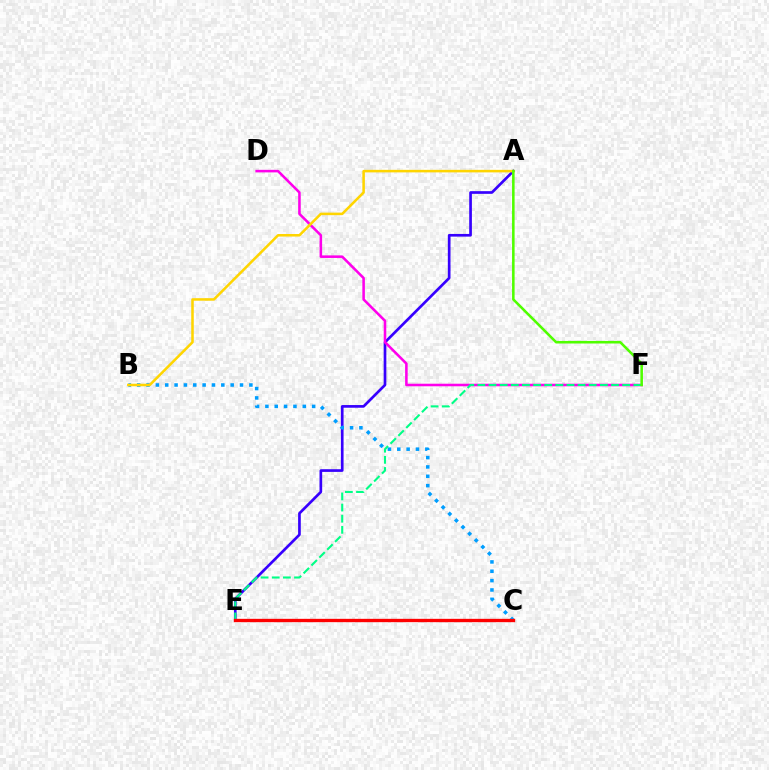{('A', 'E'): [{'color': '#3700ff', 'line_style': 'solid', 'thickness': 1.93}], ('B', 'C'): [{'color': '#009eff', 'line_style': 'dotted', 'thickness': 2.54}], ('D', 'F'): [{'color': '#ff00ed', 'line_style': 'solid', 'thickness': 1.84}], ('A', 'B'): [{'color': '#ffd500', 'line_style': 'solid', 'thickness': 1.83}], ('E', 'F'): [{'color': '#00ff86', 'line_style': 'dashed', 'thickness': 1.51}], ('A', 'F'): [{'color': '#4fff00', 'line_style': 'solid', 'thickness': 1.84}], ('C', 'E'): [{'color': '#ff0000', 'line_style': 'solid', 'thickness': 2.4}]}